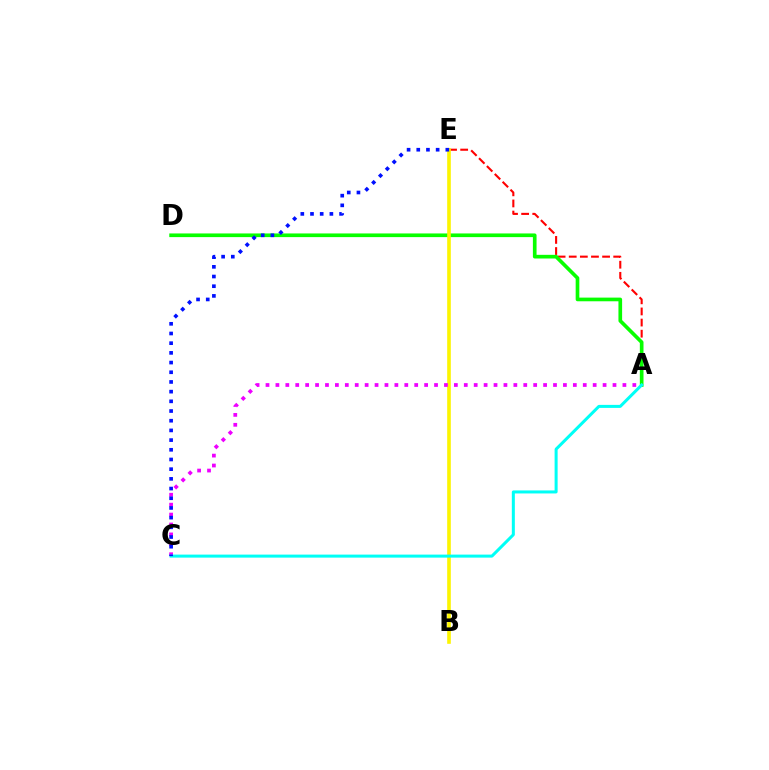{('A', 'E'): [{'color': '#ff0000', 'line_style': 'dashed', 'thickness': 1.51}], ('A', 'D'): [{'color': '#08ff00', 'line_style': 'solid', 'thickness': 2.64}], ('B', 'E'): [{'color': '#fcf500', 'line_style': 'solid', 'thickness': 2.61}], ('A', 'C'): [{'color': '#ee00ff', 'line_style': 'dotted', 'thickness': 2.69}, {'color': '#00fff6', 'line_style': 'solid', 'thickness': 2.17}], ('C', 'E'): [{'color': '#0010ff', 'line_style': 'dotted', 'thickness': 2.63}]}